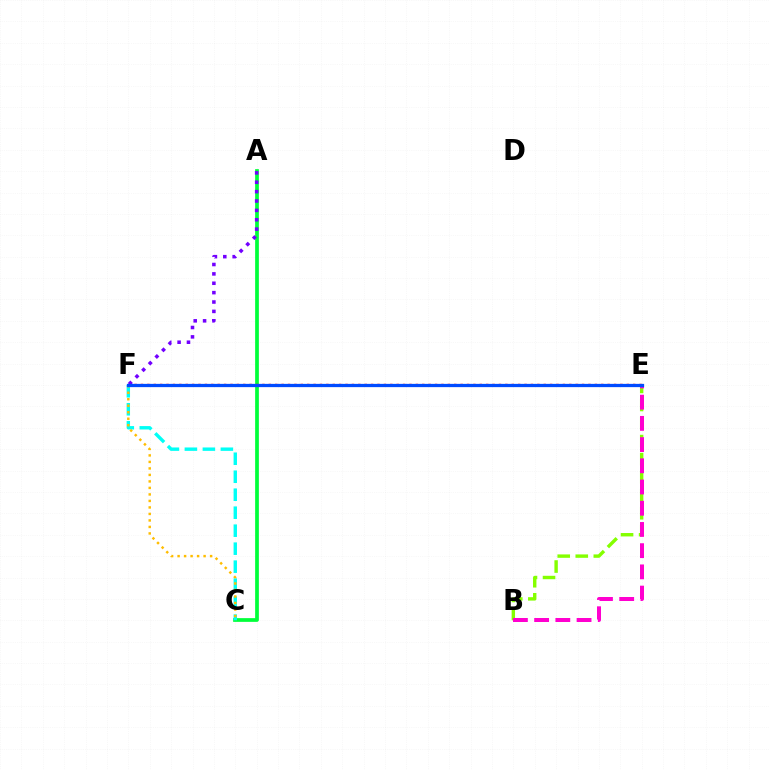{('B', 'E'): [{'color': '#84ff00', 'line_style': 'dashed', 'thickness': 2.45}, {'color': '#ff00cf', 'line_style': 'dashed', 'thickness': 2.88}], ('A', 'C'): [{'color': '#00ff39', 'line_style': 'solid', 'thickness': 2.68}], ('E', 'F'): [{'color': '#ff0000', 'line_style': 'dotted', 'thickness': 1.74}, {'color': '#004bff', 'line_style': 'solid', 'thickness': 2.35}], ('C', 'F'): [{'color': '#00fff6', 'line_style': 'dashed', 'thickness': 2.44}, {'color': '#ffbd00', 'line_style': 'dotted', 'thickness': 1.77}], ('A', 'F'): [{'color': '#7200ff', 'line_style': 'dotted', 'thickness': 2.55}]}